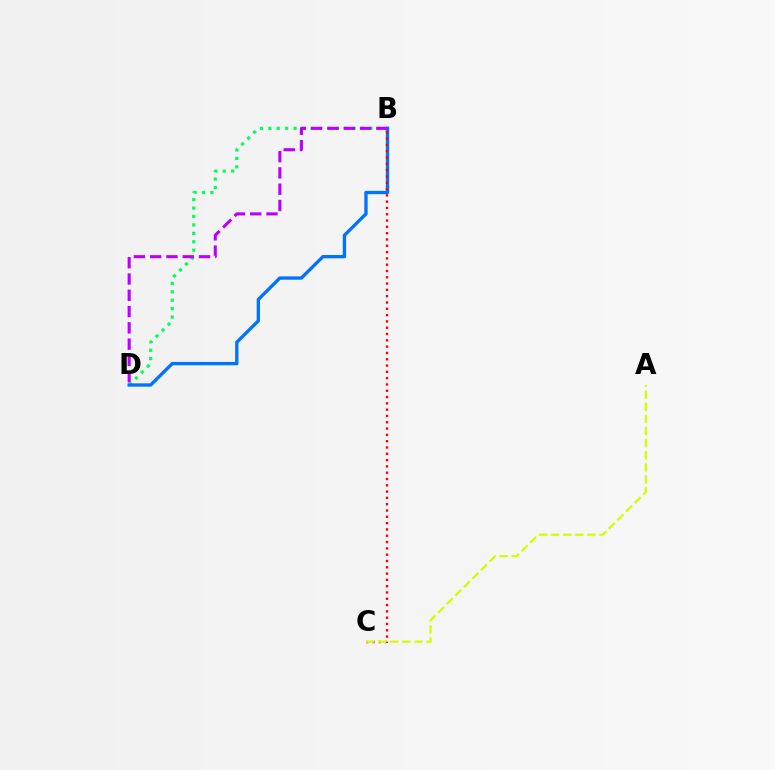{('B', 'D'): [{'color': '#00ff5c', 'line_style': 'dotted', 'thickness': 2.29}, {'color': '#0074ff', 'line_style': 'solid', 'thickness': 2.4}, {'color': '#b900ff', 'line_style': 'dashed', 'thickness': 2.21}], ('B', 'C'): [{'color': '#ff0000', 'line_style': 'dotted', 'thickness': 1.71}], ('A', 'C'): [{'color': '#d1ff00', 'line_style': 'dashed', 'thickness': 1.64}]}